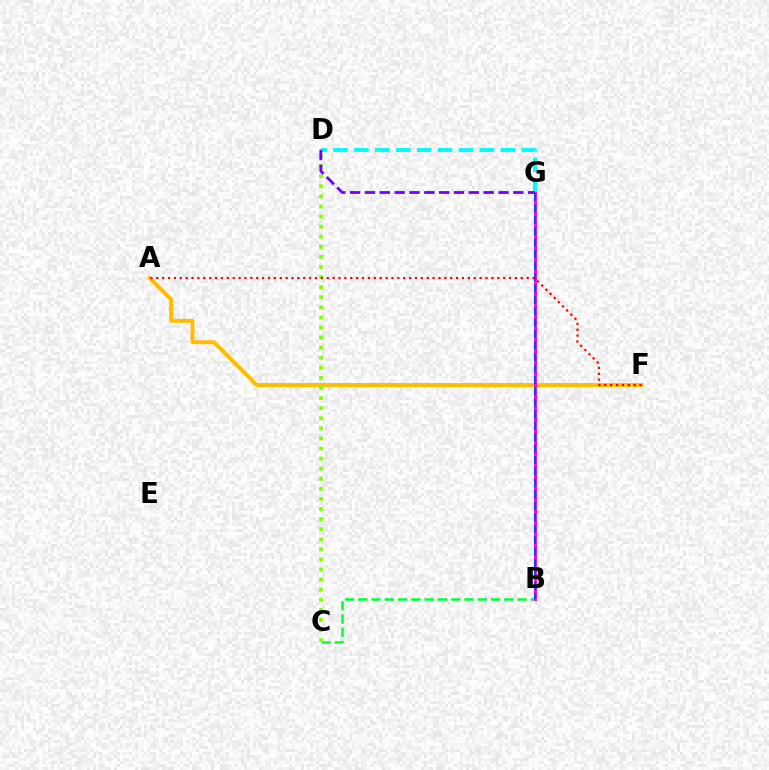{('A', 'F'): [{'color': '#ffbd00', 'line_style': 'solid', 'thickness': 2.82}, {'color': '#ff0000', 'line_style': 'dotted', 'thickness': 1.6}], ('B', 'C'): [{'color': '#00ff39', 'line_style': 'dashed', 'thickness': 1.8}], ('D', 'G'): [{'color': '#00fff6', 'line_style': 'dashed', 'thickness': 2.84}, {'color': '#7200ff', 'line_style': 'dashed', 'thickness': 2.02}], ('B', 'G'): [{'color': '#ff00cf', 'line_style': 'solid', 'thickness': 2.07}, {'color': '#004bff', 'line_style': 'dashed', 'thickness': 1.55}], ('C', 'D'): [{'color': '#84ff00', 'line_style': 'dotted', 'thickness': 2.74}]}